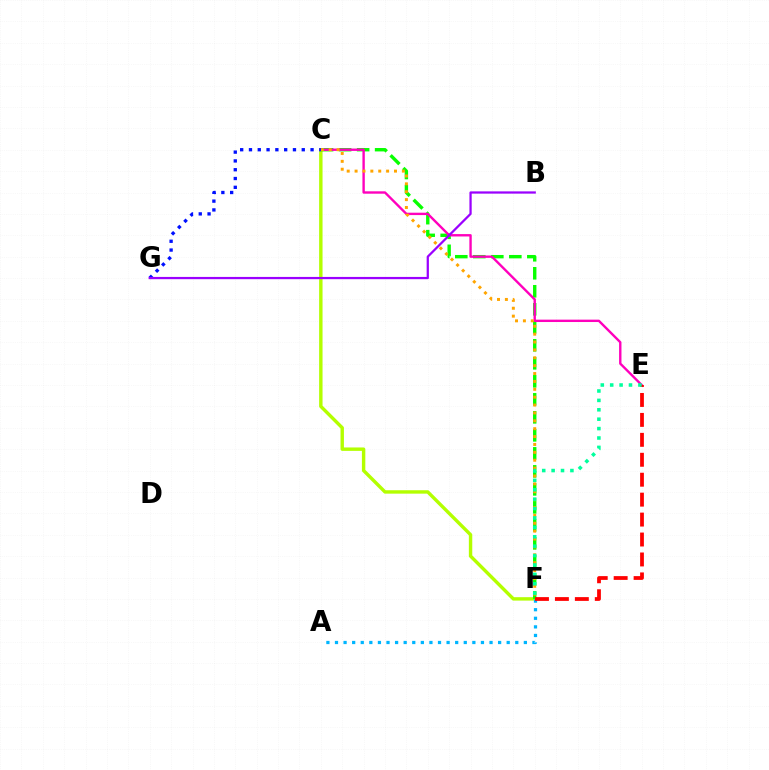{('C', 'F'): [{'color': '#b3ff00', 'line_style': 'solid', 'thickness': 2.46}, {'color': '#08ff00', 'line_style': 'dashed', 'thickness': 2.45}, {'color': '#ffa500', 'line_style': 'dotted', 'thickness': 2.14}], ('A', 'F'): [{'color': '#00b5ff', 'line_style': 'dotted', 'thickness': 2.33}], ('C', 'E'): [{'color': '#ff00bd', 'line_style': 'solid', 'thickness': 1.71}], ('C', 'G'): [{'color': '#0010ff', 'line_style': 'dotted', 'thickness': 2.39}], ('E', 'F'): [{'color': '#ff0000', 'line_style': 'dashed', 'thickness': 2.71}, {'color': '#00ff9d', 'line_style': 'dotted', 'thickness': 2.55}], ('B', 'G'): [{'color': '#9b00ff', 'line_style': 'solid', 'thickness': 1.62}]}